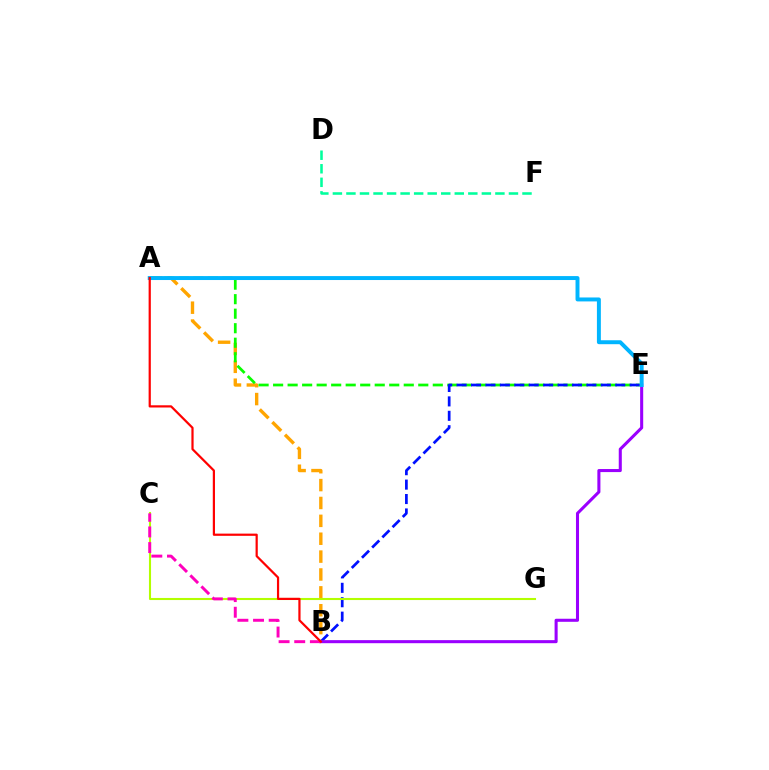{('A', 'B'): [{'color': '#ffa500', 'line_style': 'dashed', 'thickness': 2.43}, {'color': '#ff0000', 'line_style': 'solid', 'thickness': 1.59}], ('A', 'E'): [{'color': '#08ff00', 'line_style': 'dashed', 'thickness': 1.97}, {'color': '#00b5ff', 'line_style': 'solid', 'thickness': 2.84}], ('B', 'E'): [{'color': '#0010ff', 'line_style': 'dashed', 'thickness': 1.96}, {'color': '#9b00ff', 'line_style': 'solid', 'thickness': 2.2}], ('C', 'G'): [{'color': '#b3ff00', 'line_style': 'solid', 'thickness': 1.51}], ('D', 'F'): [{'color': '#00ff9d', 'line_style': 'dashed', 'thickness': 1.84}], ('B', 'C'): [{'color': '#ff00bd', 'line_style': 'dashed', 'thickness': 2.13}]}